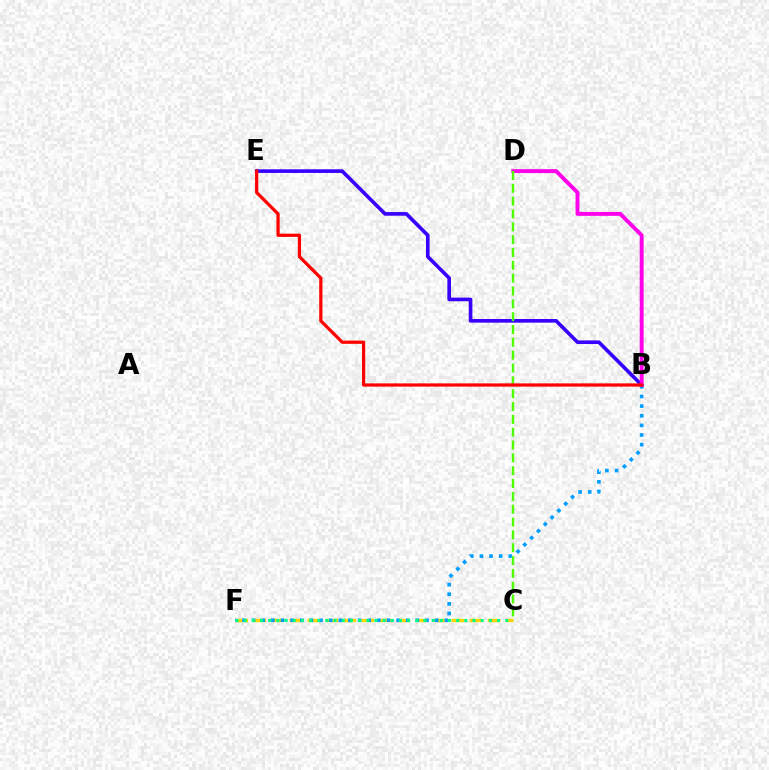{('C', 'F'): [{'color': '#ffd500', 'line_style': 'dashed', 'thickness': 2.45}, {'color': '#00ff86', 'line_style': 'dotted', 'thickness': 2.22}], ('B', 'F'): [{'color': '#009eff', 'line_style': 'dotted', 'thickness': 2.62}], ('B', 'E'): [{'color': '#3700ff', 'line_style': 'solid', 'thickness': 2.62}, {'color': '#ff0000', 'line_style': 'solid', 'thickness': 2.33}], ('B', 'D'): [{'color': '#ff00ed', 'line_style': 'solid', 'thickness': 2.81}], ('C', 'D'): [{'color': '#4fff00', 'line_style': 'dashed', 'thickness': 1.74}]}